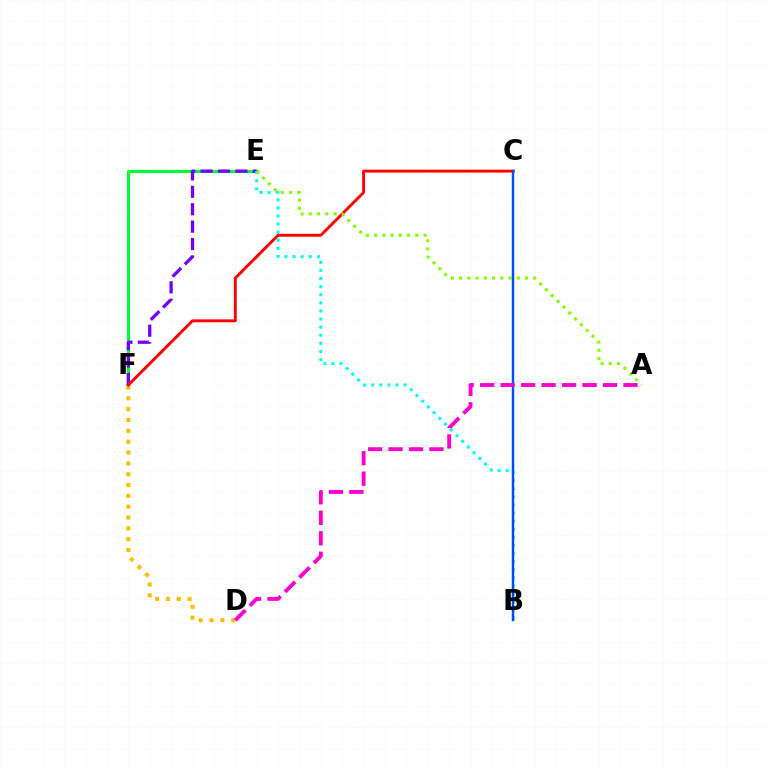{('E', 'F'): [{'color': '#00ff39', 'line_style': 'solid', 'thickness': 2.21}, {'color': '#7200ff', 'line_style': 'dashed', 'thickness': 2.36}], ('D', 'F'): [{'color': '#ffbd00', 'line_style': 'dotted', 'thickness': 2.94}], ('B', 'E'): [{'color': '#00fff6', 'line_style': 'dotted', 'thickness': 2.2}], ('C', 'F'): [{'color': '#ff0000', 'line_style': 'solid', 'thickness': 2.09}], ('A', 'E'): [{'color': '#84ff00', 'line_style': 'dotted', 'thickness': 2.24}], ('B', 'C'): [{'color': '#004bff', 'line_style': 'solid', 'thickness': 1.76}], ('A', 'D'): [{'color': '#ff00cf', 'line_style': 'dashed', 'thickness': 2.78}]}